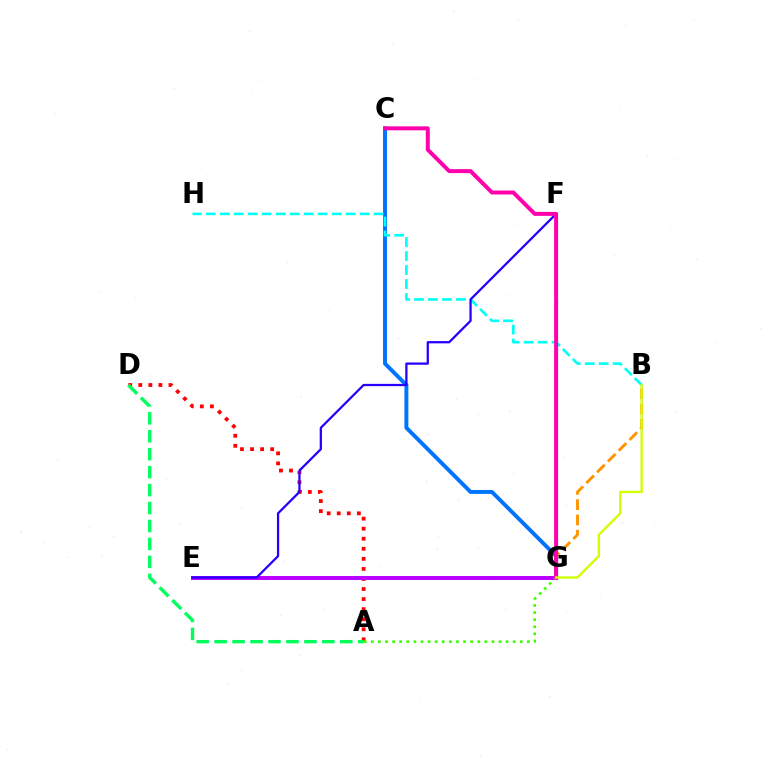{('A', 'D'): [{'color': '#ff0000', 'line_style': 'dotted', 'thickness': 2.73}, {'color': '#00ff5c', 'line_style': 'dashed', 'thickness': 2.44}], ('C', 'G'): [{'color': '#0074ff', 'line_style': 'solid', 'thickness': 2.83}, {'color': '#ff00ac', 'line_style': 'solid', 'thickness': 2.85}], ('B', 'H'): [{'color': '#00fff6', 'line_style': 'dashed', 'thickness': 1.9}], ('E', 'G'): [{'color': '#b900ff', 'line_style': 'solid', 'thickness': 2.85}], ('E', 'F'): [{'color': '#2500ff', 'line_style': 'solid', 'thickness': 1.63}], ('B', 'G'): [{'color': '#ff9400', 'line_style': 'dashed', 'thickness': 2.08}, {'color': '#d1ff00', 'line_style': 'solid', 'thickness': 1.69}], ('A', 'G'): [{'color': '#3dff00', 'line_style': 'dotted', 'thickness': 1.93}]}